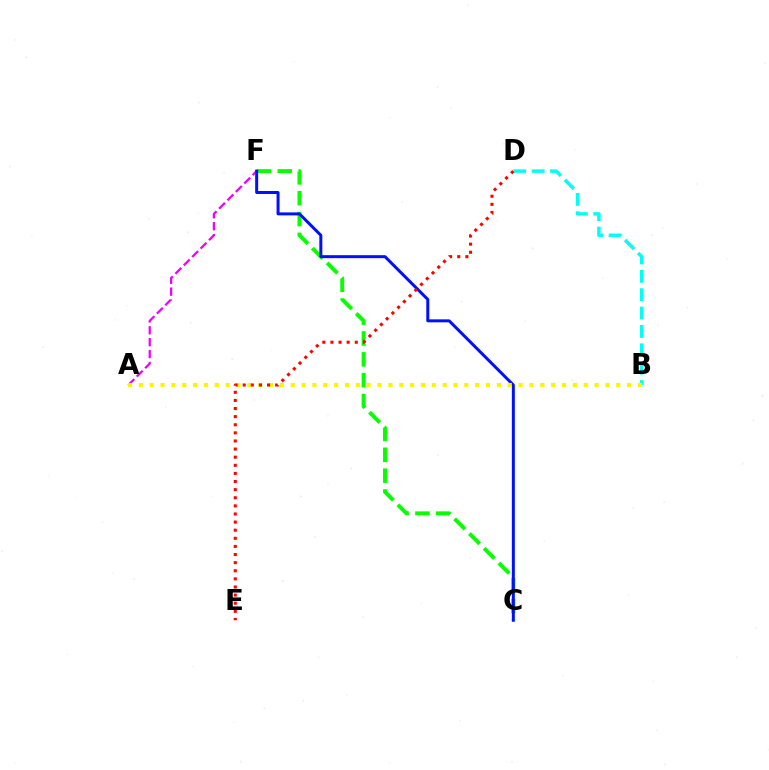{('A', 'F'): [{'color': '#ee00ff', 'line_style': 'dashed', 'thickness': 1.61}], ('C', 'F'): [{'color': '#08ff00', 'line_style': 'dashed', 'thickness': 2.83}, {'color': '#0010ff', 'line_style': 'solid', 'thickness': 2.15}], ('B', 'D'): [{'color': '#00fff6', 'line_style': 'dashed', 'thickness': 2.5}], ('A', 'B'): [{'color': '#fcf500', 'line_style': 'dotted', 'thickness': 2.95}], ('D', 'E'): [{'color': '#ff0000', 'line_style': 'dotted', 'thickness': 2.2}]}